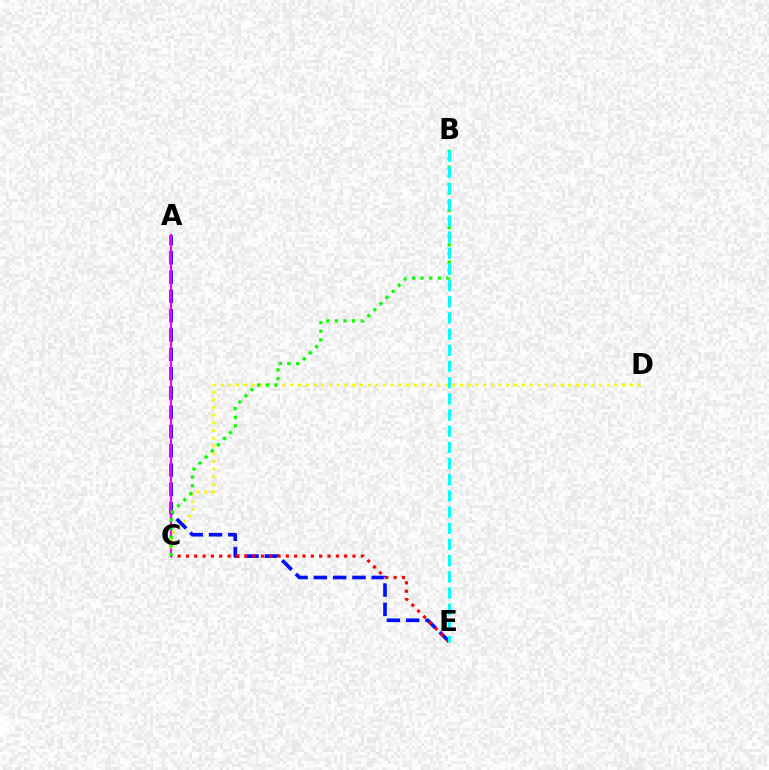{('A', 'E'): [{'color': '#0010ff', 'line_style': 'dashed', 'thickness': 2.62}], ('A', 'C'): [{'color': '#ee00ff', 'line_style': 'solid', 'thickness': 1.53}], ('C', 'D'): [{'color': '#fcf500', 'line_style': 'dotted', 'thickness': 2.1}], ('C', 'E'): [{'color': '#ff0000', 'line_style': 'dotted', 'thickness': 2.26}], ('B', 'C'): [{'color': '#08ff00', 'line_style': 'dotted', 'thickness': 2.34}], ('B', 'E'): [{'color': '#00fff6', 'line_style': 'dashed', 'thickness': 2.2}]}